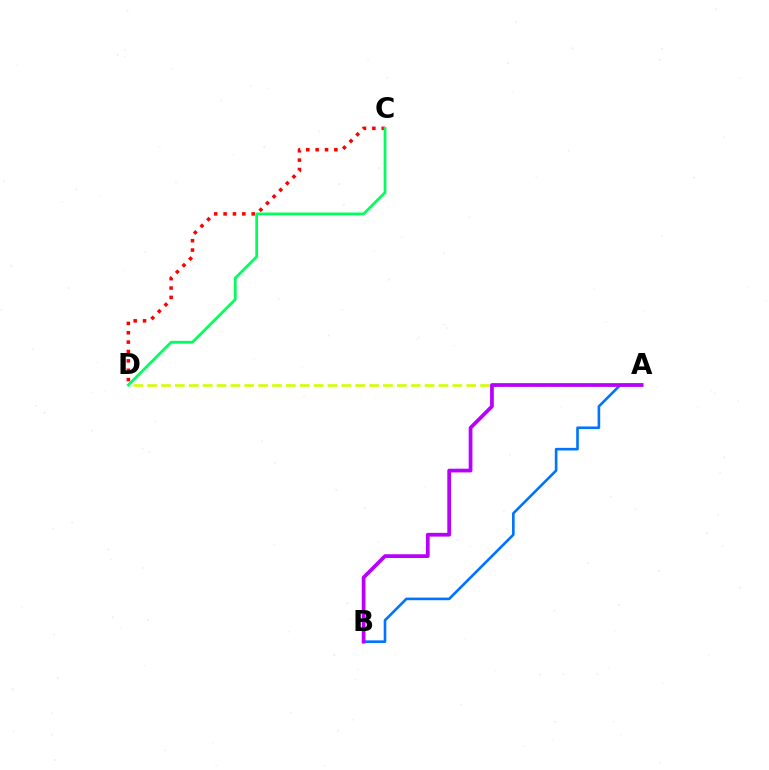{('A', 'D'): [{'color': '#d1ff00', 'line_style': 'dashed', 'thickness': 1.88}], ('A', 'B'): [{'color': '#0074ff', 'line_style': 'solid', 'thickness': 1.89}, {'color': '#b900ff', 'line_style': 'solid', 'thickness': 2.69}], ('C', 'D'): [{'color': '#ff0000', 'line_style': 'dotted', 'thickness': 2.55}, {'color': '#00ff5c', 'line_style': 'solid', 'thickness': 1.97}]}